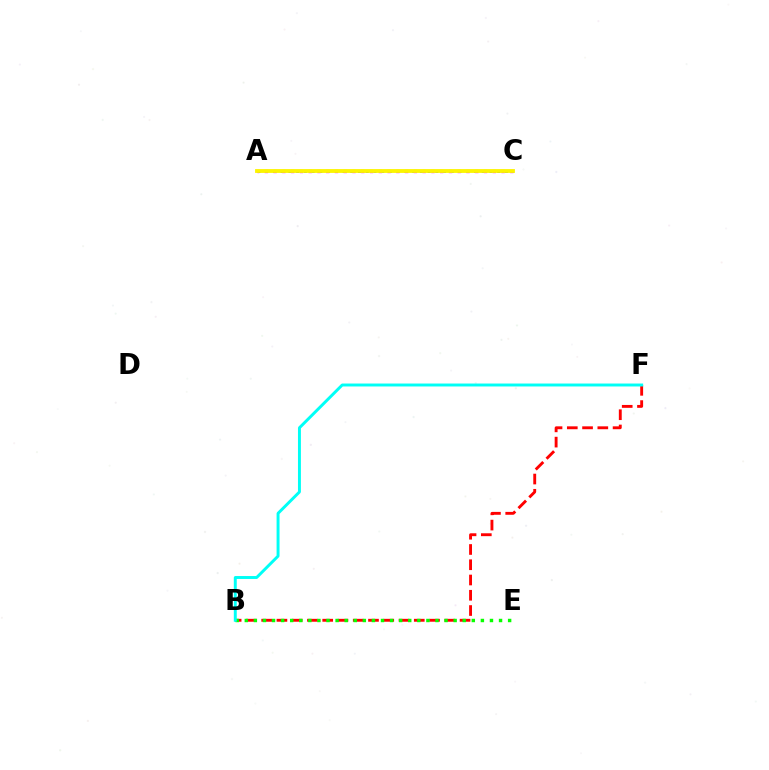{('A', 'C'): [{'color': '#0010ff', 'line_style': 'dotted', 'thickness': 2.1}, {'color': '#ee00ff', 'line_style': 'dotted', 'thickness': 2.38}, {'color': '#fcf500', 'line_style': 'solid', 'thickness': 2.75}], ('B', 'F'): [{'color': '#ff0000', 'line_style': 'dashed', 'thickness': 2.07}, {'color': '#00fff6', 'line_style': 'solid', 'thickness': 2.12}], ('B', 'E'): [{'color': '#08ff00', 'line_style': 'dotted', 'thickness': 2.47}]}